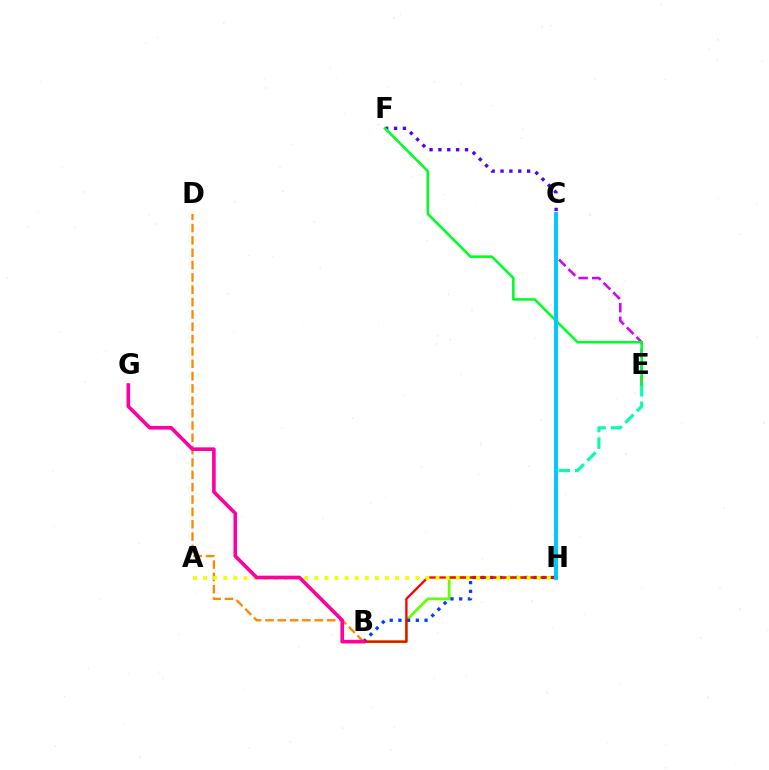{('E', 'H'): [{'color': '#00ffaf', 'line_style': 'dashed', 'thickness': 2.24}], ('B', 'D'): [{'color': '#ff8800', 'line_style': 'dashed', 'thickness': 1.68}], ('C', 'F'): [{'color': '#4f00ff', 'line_style': 'dotted', 'thickness': 2.41}], ('B', 'H'): [{'color': '#66ff00', 'line_style': 'solid', 'thickness': 2.01}, {'color': '#003fff', 'line_style': 'dotted', 'thickness': 2.37}, {'color': '#ff0000', 'line_style': 'solid', 'thickness': 1.65}], ('C', 'E'): [{'color': '#d600ff', 'line_style': 'dashed', 'thickness': 1.84}], ('E', 'F'): [{'color': '#00ff27', 'line_style': 'solid', 'thickness': 1.85}], ('A', 'H'): [{'color': '#eeff00', 'line_style': 'dotted', 'thickness': 2.75}], ('C', 'H'): [{'color': '#00c7ff', 'line_style': 'solid', 'thickness': 2.83}], ('B', 'G'): [{'color': '#ff00a0', 'line_style': 'solid', 'thickness': 2.61}]}